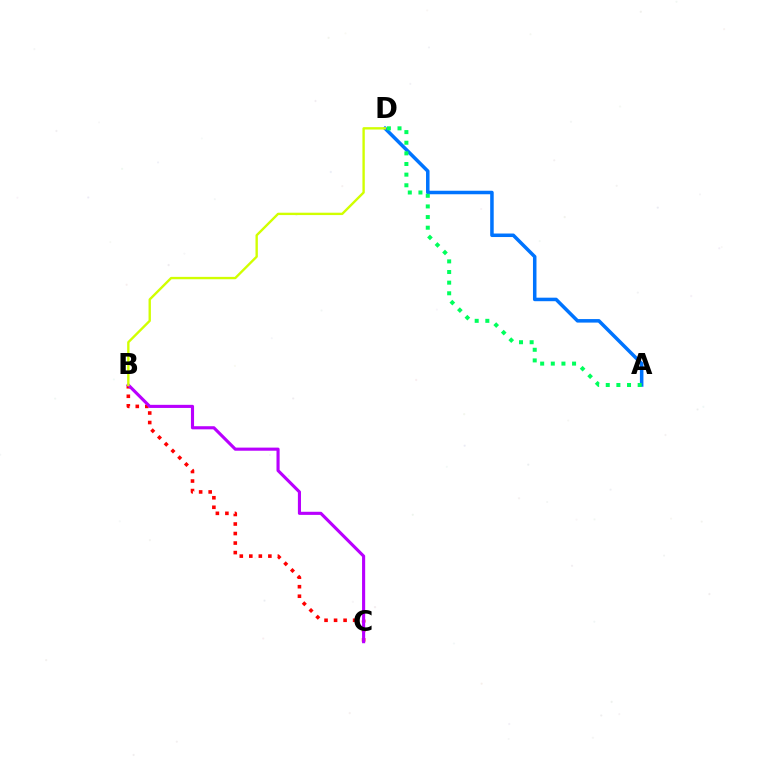{('A', 'D'): [{'color': '#0074ff', 'line_style': 'solid', 'thickness': 2.53}, {'color': '#00ff5c', 'line_style': 'dotted', 'thickness': 2.89}], ('B', 'C'): [{'color': '#ff0000', 'line_style': 'dotted', 'thickness': 2.59}, {'color': '#b900ff', 'line_style': 'solid', 'thickness': 2.24}], ('B', 'D'): [{'color': '#d1ff00', 'line_style': 'solid', 'thickness': 1.71}]}